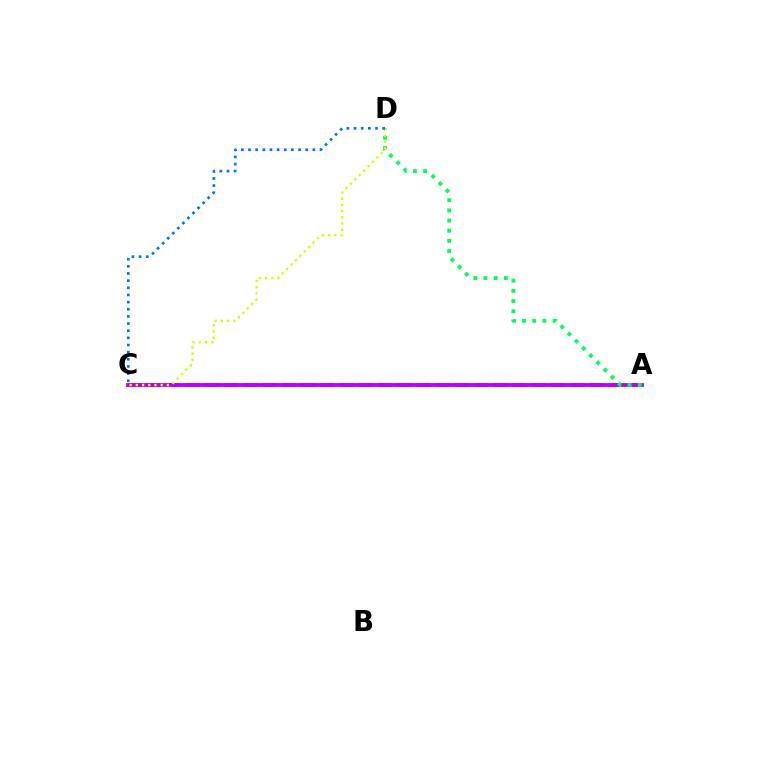{('A', 'C'): [{'color': '#ff0000', 'line_style': 'dashed', 'thickness': 2.62}, {'color': '#b900ff', 'line_style': 'solid', 'thickness': 2.74}], ('A', 'D'): [{'color': '#00ff5c', 'line_style': 'dotted', 'thickness': 2.76}], ('C', 'D'): [{'color': '#d1ff00', 'line_style': 'dotted', 'thickness': 1.69}, {'color': '#0074ff', 'line_style': 'dotted', 'thickness': 1.94}]}